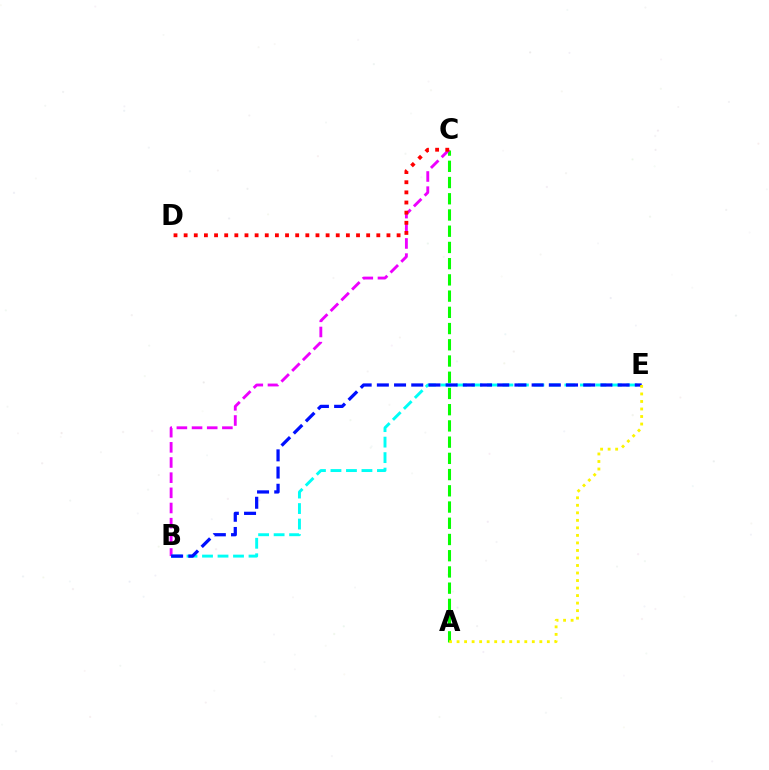{('A', 'C'): [{'color': '#08ff00', 'line_style': 'dashed', 'thickness': 2.2}], ('B', 'C'): [{'color': '#ee00ff', 'line_style': 'dashed', 'thickness': 2.06}], ('B', 'E'): [{'color': '#00fff6', 'line_style': 'dashed', 'thickness': 2.11}, {'color': '#0010ff', 'line_style': 'dashed', 'thickness': 2.34}], ('A', 'E'): [{'color': '#fcf500', 'line_style': 'dotted', 'thickness': 2.04}], ('C', 'D'): [{'color': '#ff0000', 'line_style': 'dotted', 'thickness': 2.76}]}